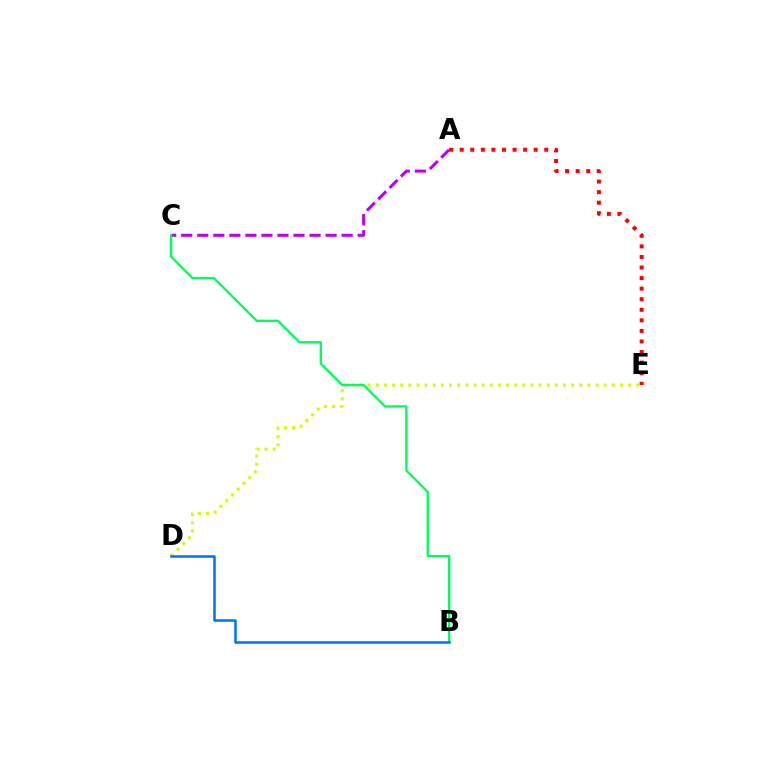{('D', 'E'): [{'color': '#d1ff00', 'line_style': 'dotted', 'thickness': 2.21}], ('A', 'E'): [{'color': '#ff0000', 'line_style': 'dotted', 'thickness': 2.87}], ('A', 'C'): [{'color': '#b900ff', 'line_style': 'dashed', 'thickness': 2.18}], ('B', 'C'): [{'color': '#00ff5c', 'line_style': 'solid', 'thickness': 1.68}], ('B', 'D'): [{'color': '#0074ff', 'line_style': 'solid', 'thickness': 1.83}]}